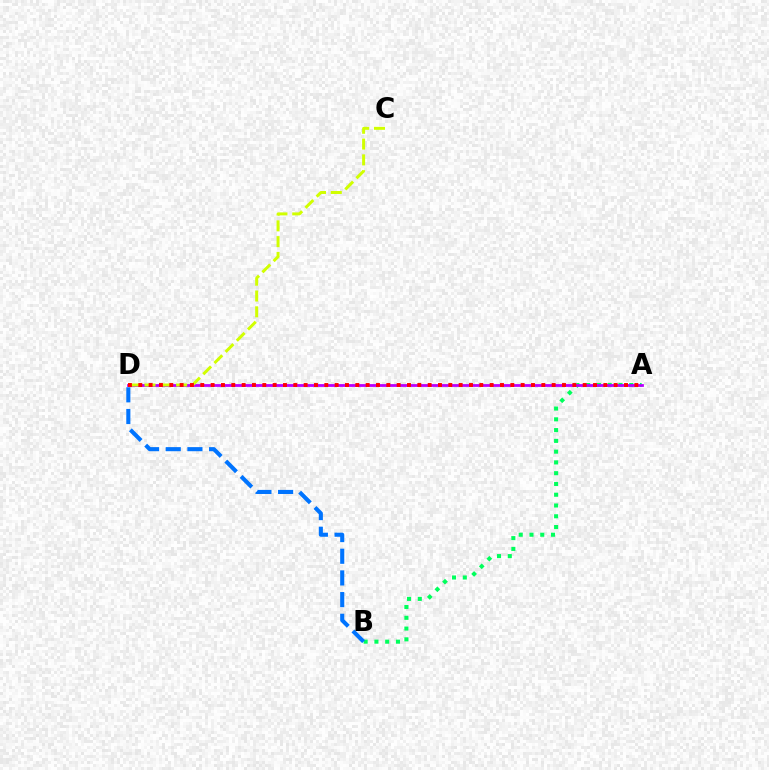{('A', 'B'): [{'color': '#00ff5c', 'line_style': 'dotted', 'thickness': 2.93}], ('A', 'D'): [{'color': '#b900ff', 'line_style': 'solid', 'thickness': 2.01}, {'color': '#ff0000', 'line_style': 'dotted', 'thickness': 2.81}], ('C', 'D'): [{'color': '#d1ff00', 'line_style': 'dashed', 'thickness': 2.15}], ('B', 'D'): [{'color': '#0074ff', 'line_style': 'dashed', 'thickness': 2.95}]}